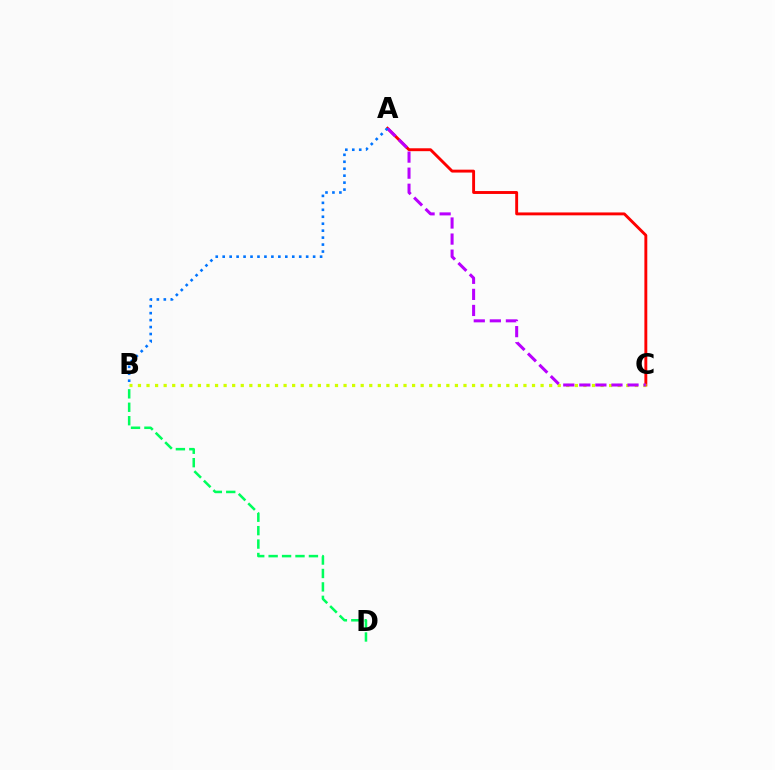{('B', 'D'): [{'color': '#00ff5c', 'line_style': 'dashed', 'thickness': 1.82}], ('A', 'C'): [{'color': '#ff0000', 'line_style': 'solid', 'thickness': 2.08}, {'color': '#b900ff', 'line_style': 'dashed', 'thickness': 2.18}], ('B', 'C'): [{'color': '#d1ff00', 'line_style': 'dotted', 'thickness': 2.33}], ('A', 'B'): [{'color': '#0074ff', 'line_style': 'dotted', 'thickness': 1.89}]}